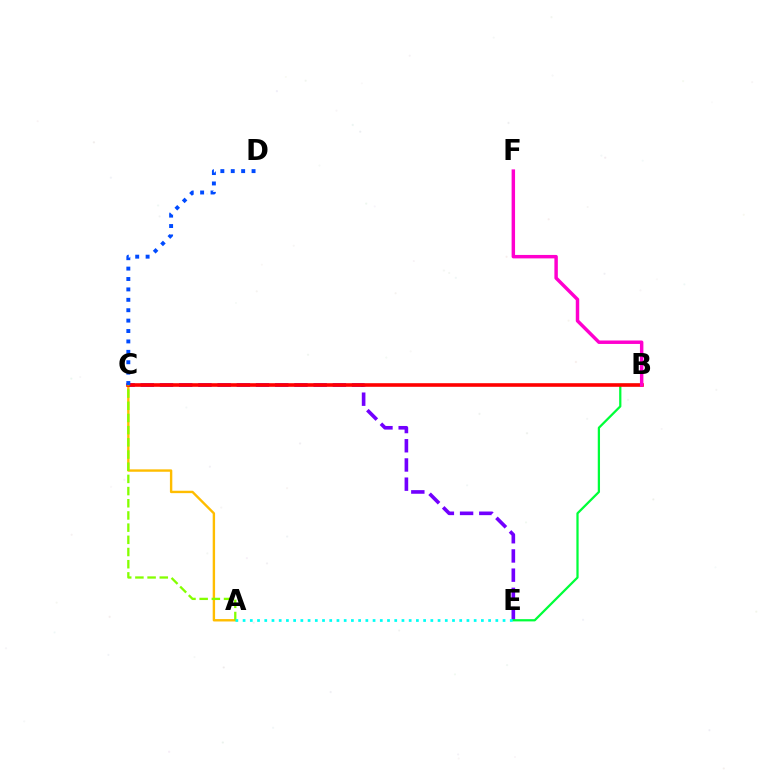{('C', 'E'): [{'color': '#7200ff', 'line_style': 'dashed', 'thickness': 2.61}], ('B', 'E'): [{'color': '#00ff39', 'line_style': 'solid', 'thickness': 1.62}], ('A', 'C'): [{'color': '#ffbd00', 'line_style': 'solid', 'thickness': 1.73}, {'color': '#84ff00', 'line_style': 'dashed', 'thickness': 1.66}], ('B', 'C'): [{'color': '#ff0000', 'line_style': 'solid', 'thickness': 2.6}], ('C', 'D'): [{'color': '#004bff', 'line_style': 'dotted', 'thickness': 2.83}], ('A', 'E'): [{'color': '#00fff6', 'line_style': 'dotted', 'thickness': 1.96}], ('B', 'F'): [{'color': '#ff00cf', 'line_style': 'solid', 'thickness': 2.48}]}